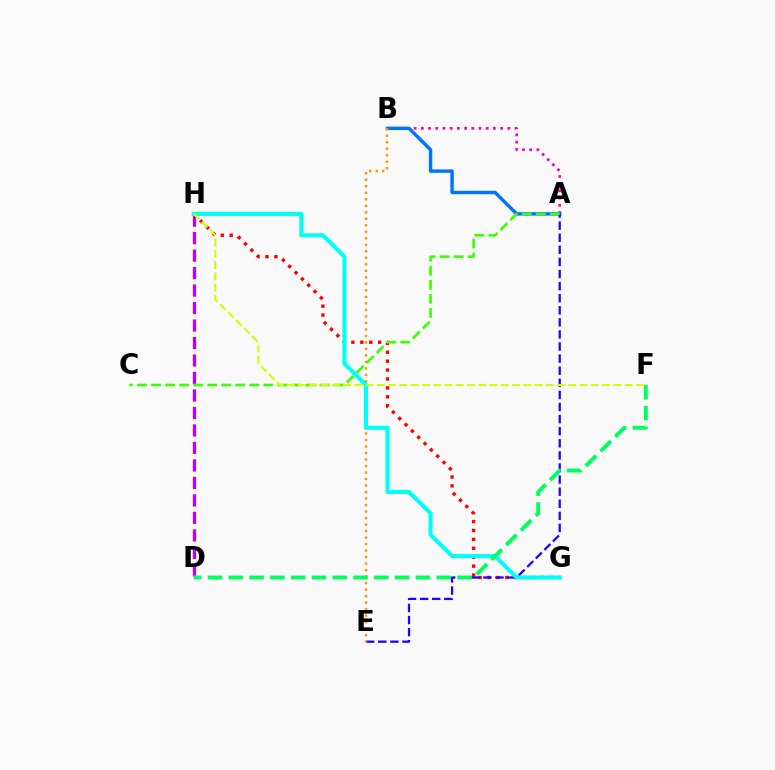{('D', 'H'): [{'color': '#b900ff', 'line_style': 'dashed', 'thickness': 2.38}], ('A', 'B'): [{'color': '#ff00ac', 'line_style': 'dotted', 'thickness': 1.96}, {'color': '#0074ff', 'line_style': 'solid', 'thickness': 2.47}], ('G', 'H'): [{'color': '#ff0000', 'line_style': 'dotted', 'thickness': 2.42}, {'color': '#00fff6', 'line_style': 'solid', 'thickness': 2.95}], ('A', 'E'): [{'color': '#2500ff', 'line_style': 'dashed', 'thickness': 1.64}], ('A', 'C'): [{'color': '#3dff00', 'line_style': 'dashed', 'thickness': 1.91}], ('B', 'E'): [{'color': '#ff9400', 'line_style': 'dotted', 'thickness': 1.77}], ('D', 'F'): [{'color': '#00ff5c', 'line_style': 'dashed', 'thickness': 2.82}], ('F', 'H'): [{'color': '#d1ff00', 'line_style': 'dashed', 'thickness': 1.53}]}